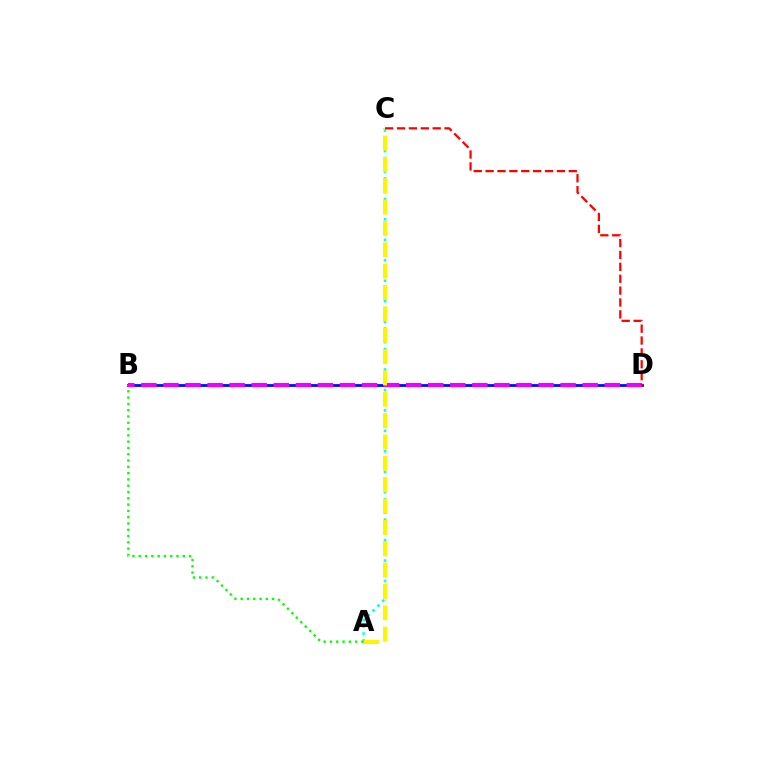{('B', 'D'): [{'color': '#0010ff', 'line_style': 'solid', 'thickness': 2.03}, {'color': '#ee00ff', 'line_style': 'dashed', 'thickness': 3.0}], ('A', 'C'): [{'color': '#00fff6', 'line_style': 'dotted', 'thickness': 1.85}, {'color': '#fcf500', 'line_style': 'dashed', 'thickness': 2.9}], ('A', 'B'): [{'color': '#08ff00', 'line_style': 'dotted', 'thickness': 1.71}], ('C', 'D'): [{'color': '#ff0000', 'line_style': 'dashed', 'thickness': 1.61}]}